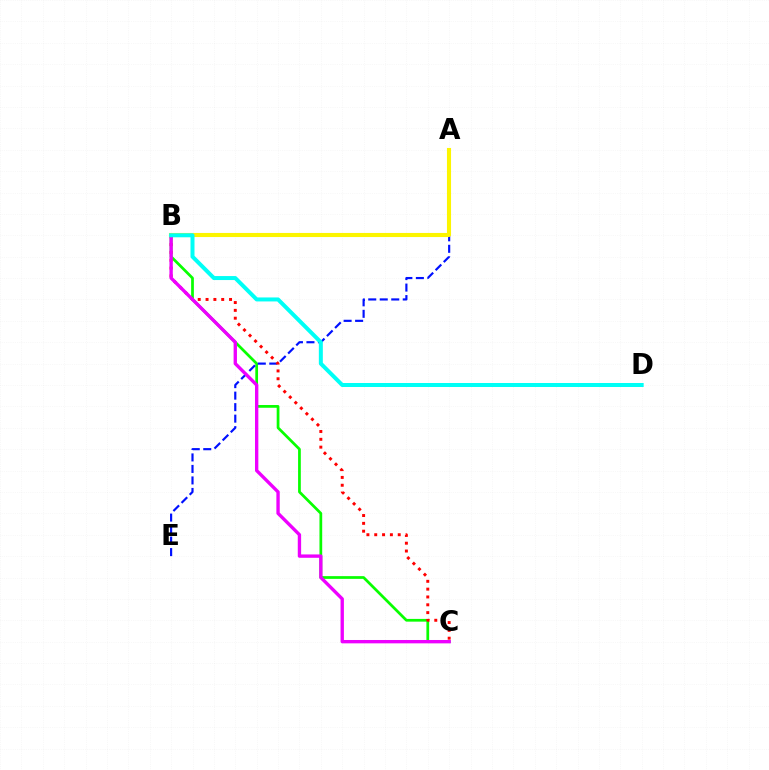{('B', 'C'): [{'color': '#08ff00', 'line_style': 'solid', 'thickness': 1.97}, {'color': '#ff0000', 'line_style': 'dotted', 'thickness': 2.13}, {'color': '#ee00ff', 'line_style': 'solid', 'thickness': 2.41}], ('A', 'E'): [{'color': '#0010ff', 'line_style': 'dashed', 'thickness': 1.56}], ('A', 'B'): [{'color': '#fcf500', 'line_style': 'solid', 'thickness': 2.94}], ('B', 'D'): [{'color': '#00fff6', 'line_style': 'solid', 'thickness': 2.88}]}